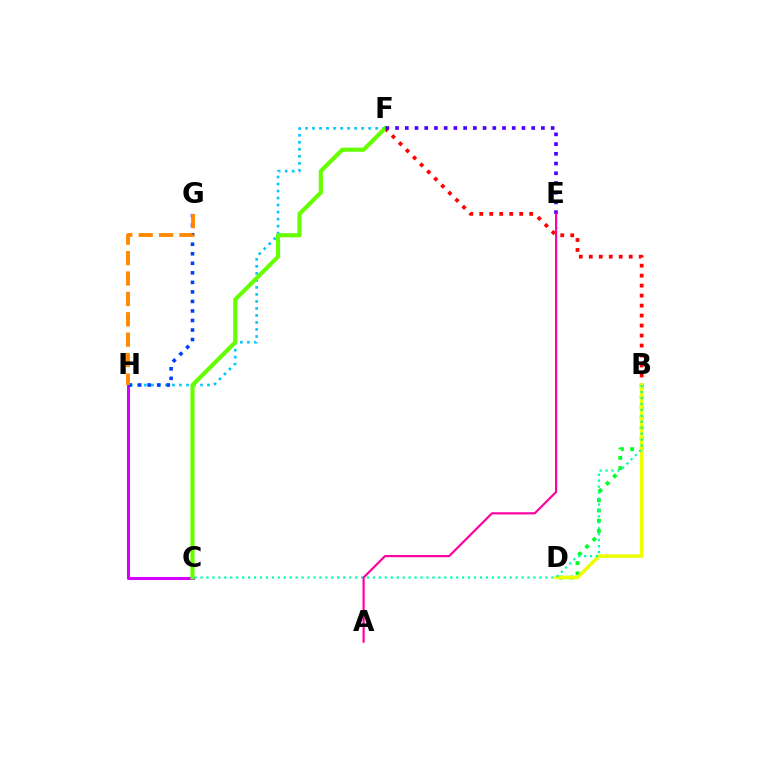{('F', 'H'): [{'color': '#00c7ff', 'line_style': 'dotted', 'thickness': 1.91}], ('C', 'H'): [{'color': '#d600ff', 'line_style': 'solid', 'thickness': 2.19}], ('G', 'H'): [{'color': '#003fff', 'line_style': 'dotted', 'thickness': 2.59}, {'color': '#ff8800', 'line_style': 'dashed', 'thickness': 2.77}], ('B', 'F'): [{'color': '#ff0000', 'line_style': 'dotted', 'thickness': 2.71}], ('B', 'D'): [{'color': '#00ff27', 'line_style': 'dotted', 'thickness': 2.79}, {'color': '#eeff00', 'line_style': 'solid', 'thickness': 2.51}], ('C', 'F'): [{'color': '#66ff00', 'line_style': 'solid', 'thickness': 2.96}], ('E', 'F'): [{'color': '#4f00ff', 'line_style': 'dotted', 'thickness': 2.64}], ('B', 'C'): [{'color': '#00ffaf', 'line_style': 'dotted', 'thickness': 1.62}], ('A', 'E'): [{'color': '#ff00a0', 'line_style': 'solid', 'thickness': 1.56}]}